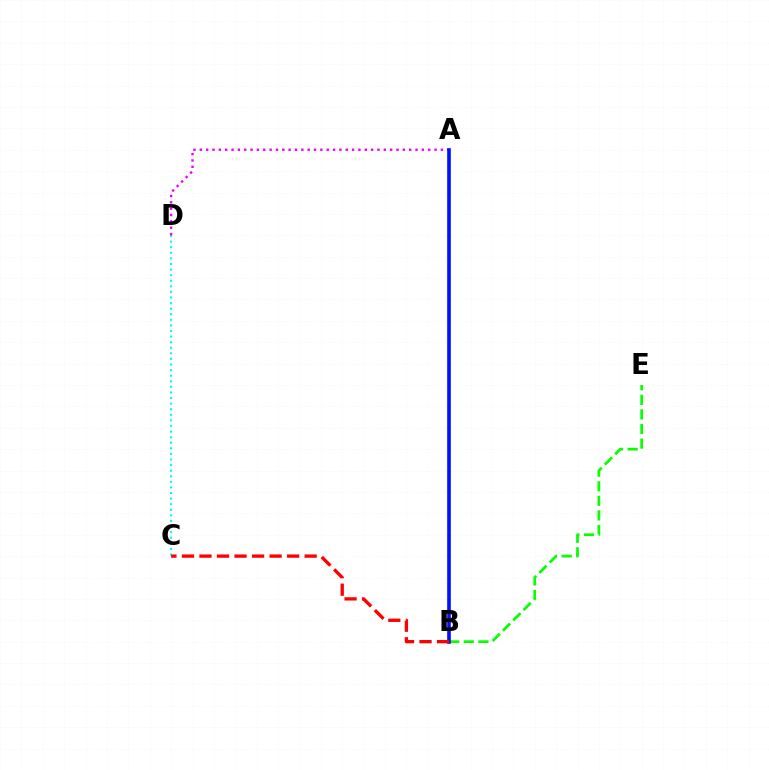{('C', 'D'): [{'color': '#00fff6', 'line_style': 'dotted', 'thickness': 1.52}], ('A', 'D'): [{'color': '#ee00ff', 'line_style': 'dotted', 'thickness': 1.72}], ('B', 'E'): [{'color': '#08ff00', 'line_style': 'dashed', 'thickness': 1.98}], ('A', 'B'): [{'color': '#fcf500', 'line_style': 'dotted', 'thickness': 1.56}, {'color': '#0010ff', 'line_style': 'solid', 'thickness': 2.6}], ('B', 'C'): [{'color': '#ff0000', 'line_style': 'dashed', 'thickness': 2.38}]}